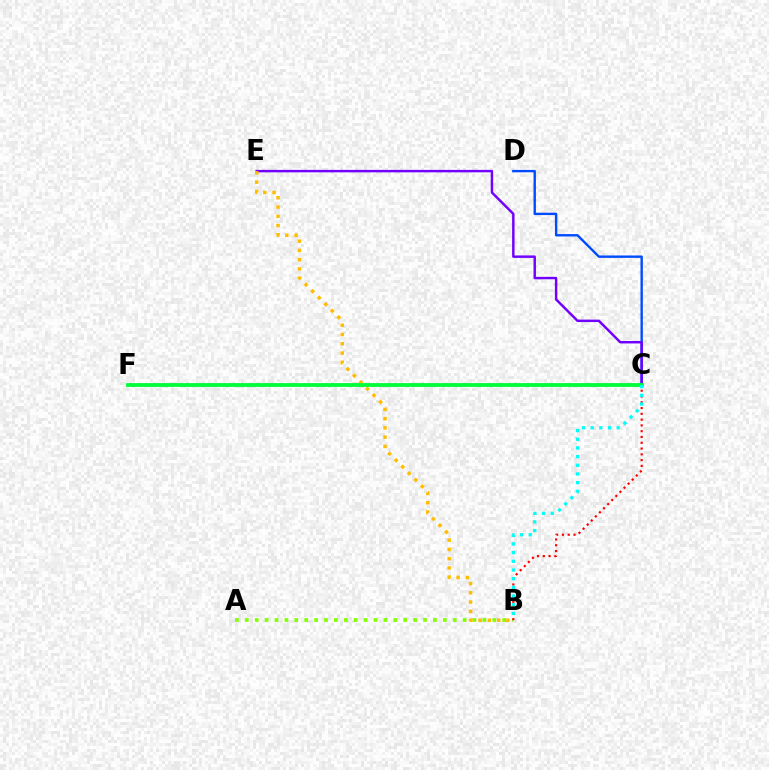{('C', 'D'): [{'color': '#004bff', 'line_style': 'solid', 'thickness': 1.72}], ('C', 'E'): [{'color': '#7200ff', 'line_style': 'solid', 'thickness': 1.77}], ('A', 'B'): [{'color': '#84ff00', 'line_style': 'dotted', 'thickness': 2.69}], ('B', 'C'): [{'color': '#ff0000', 'line_style': 'dotted', 'thickness': 1.57}, {'color': '#00fff6', 'line_style': 'dotted', 'thickness': 2.36}], ('C', 'F'): [{'color': '#ff00cf', 'line_style': 'solid', 'thickness': 1.74}, {'color': '#00ff39', 'line_style': 'solid', 'thickness': 2.73}], ('B', 'E'): [{'color': '#ffbd00', 'line_style': 'dotted', 'thickness': 2.52}]}